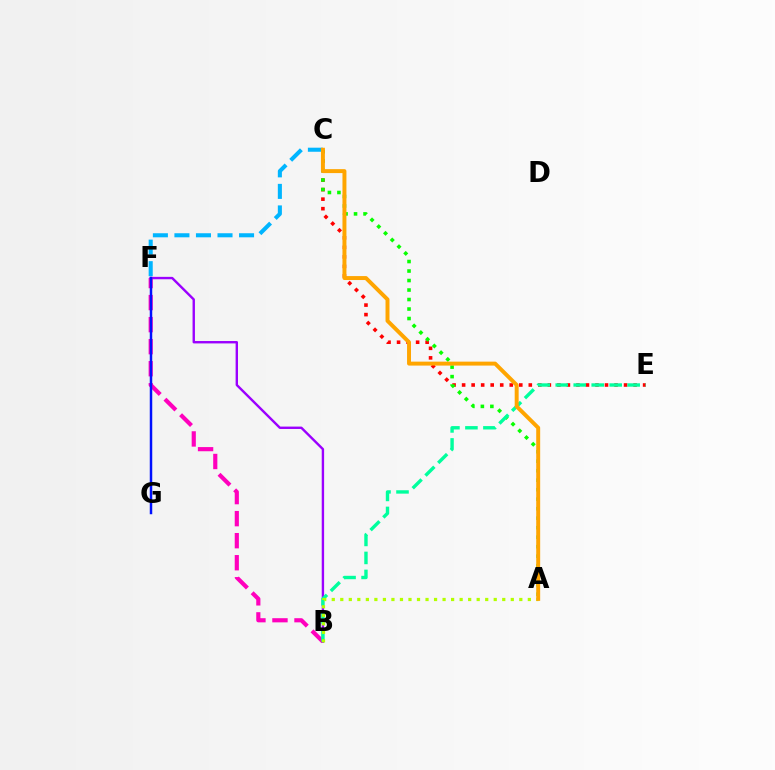{('C', 'F'): [{'color': '#00b5ff', 'line_style': 'dashed', 'thickness': 2.93}], ('C', 'E'): [{'color': '#ff0000', 'line_style': 'dotted', 'thickness': 2.59}], ('B', 'F'): [{'color': '#ff00bd', 'line_style': 'dashed', 'thickness': 2.99}, {'color': '#9b00ff', 'line_style': 'solid', 'thickness': 1.72}], ('A', 'C'): [{'color': '#08ff00', 'line_style': 'dotted', 'thickness': 2.58}, {'color': '#ffa500', 'line_style': 'solid', 'thickness': 2.85}], ('B', 'E'): [{'color': '#00ff9d', 'line_style': 'dashed', 'thickness': 2.44}], ('A', 'B'): [{'color': '#b3ff00', 'line_style': 'dotted', 'thickness': 2.32}], ('F', 'G'): [{'color': '#0010ff', 'line_style': 'solid', 'thickness': 1.78}]}